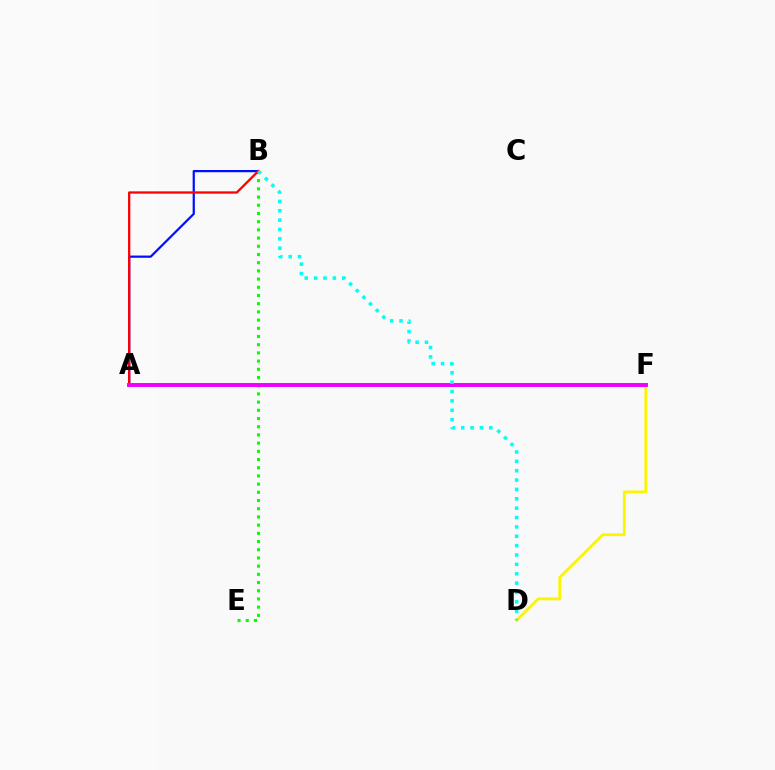{('B', 'E'): [{'color': '#08ff00', 'line_style': 'dotted', 'thickness': 2.23}], ('A', 'B'): [{'color': '#0010ff', 'line_style': 'solid', 'thickness': 1.6}, {'color': '#ff0000', 'line_style': 'solid', 'thickness': 1.65}], ('D', 'F'): [{'color': '#fcf500', 'line_style': 'solid', 'thickness': 2.04}], ('A', 'F'): [{'color': '#ee00ff', 'line_style': 'solid', 'thickness': 2.84}], ('B', 'D'): [{'color': '#00fff6', 'line_style': 'dotted', 'thickness': 2.55}]}